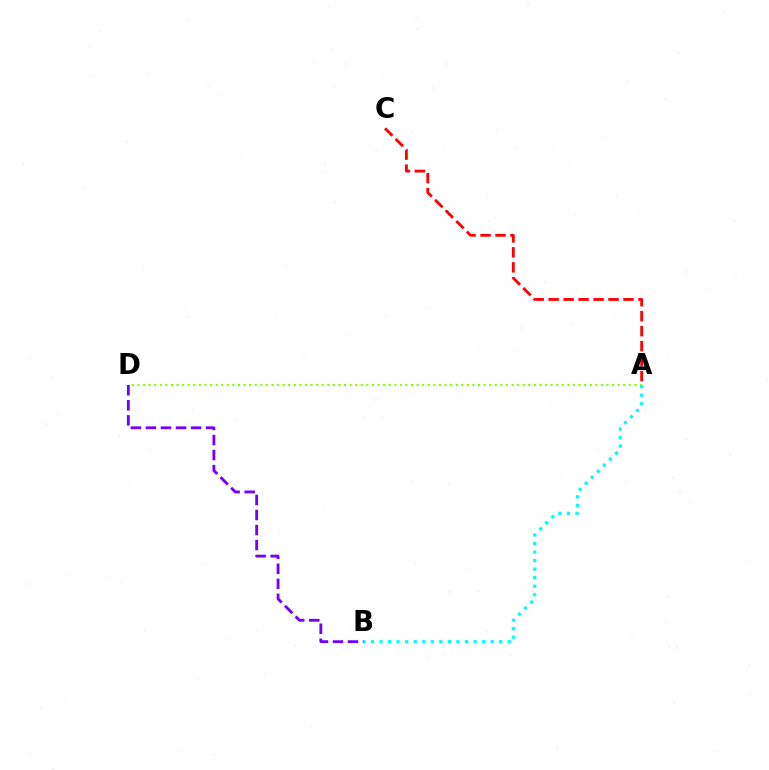{('A', 'D'): [{'color': '#84ff00', 'line_style': 'dotted', 'thickness': 1.52}], ('A', 'B'): [{'color': '#00fff6', 'line_style': 'dotted', 'thickness': 2.32}], ('B', 'D'): [{'color': '#7200ff', 'line_style': 'dashed', 'thickness': 2.04}], ('A', 'C'): [{'color': '#ff0000', 'line_style': 'dashed', 'thickness': 2.03}]}